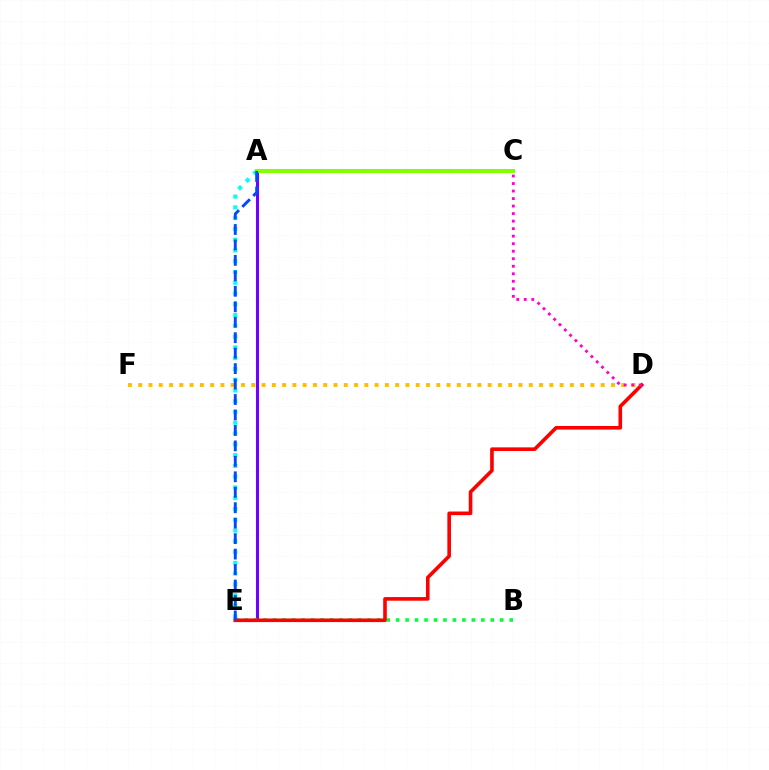{('D', 'F'): [{'color': '#ffbd00', 'line_style': 'dotted', 'thickness': 2.79}], ('A', 'E'): [{'color': '#7200ff', 'line_style': 'solid', 'thickness': 2.2}, {'color': '#00fff6', 'line_style': 'dotted', 'thickness': 2.93}, {'color': '#004bff', 'line_style': 'dashed', 'thickness': 2.1}], ('B', 'E'): [{'color': '#00ff39', 'line_style': 'dotted', 'thickness': 2.57}], ('D', 'E'): [{'color': '#ff0000', 'line_style': 'solid', 'thickness': 2.6}], ('C', 'D'): [{'color': '#ff00cf', 'line_style': 'dotted', 'thickness': 2.04}], ('A', 'C'): [{'color': '#84ff00', 'line_style': 'solid', 'thickness': 2.94}]}